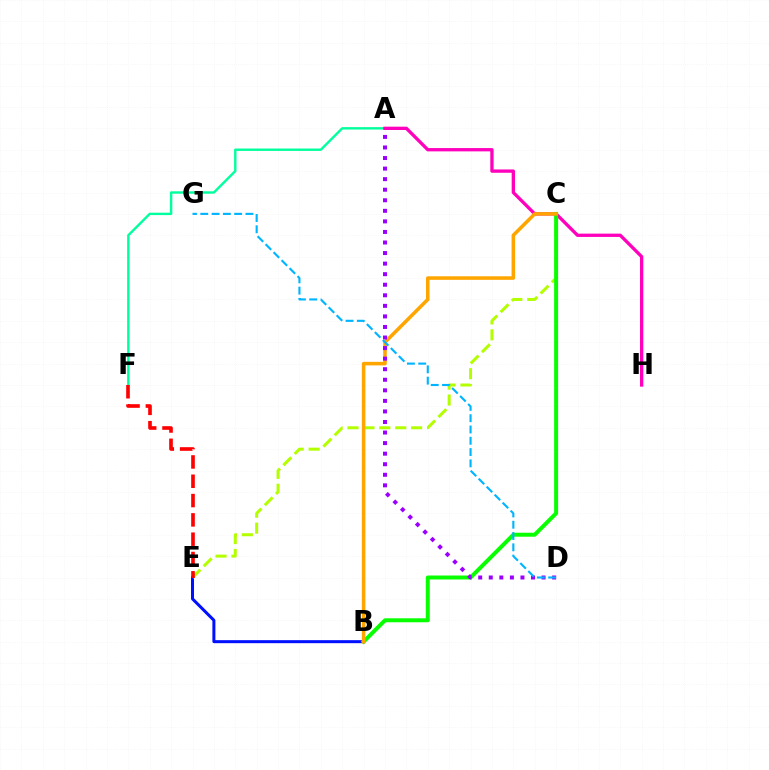{('B', 'E'): [{'color': '#0010ff', 'line_style': 'solid', 'thickness': 2.17}], ('A', 'F'): [{'color': '#00ff9d', 'line_style': 'solid', 'thickness': 1.73}], ('C', 'E'): [{'color': '#b3ff00', 'line_style': 'dashed', 'thickness': 2.16}], ('A', 'H'): [{'color': '#ff00bd', 'line_style': 'solid', 'thickness': 2.38}], ('B', 'C'): [{'color': '#08ff00', 'line_style': 'solid', 'thickness': 2.86}, {'color': '#ffa500', 'line_style': 'solid', 'thickness': 2.55}], ('A', 'D'): [{'color': '#9b00ff', 'line_style': 'dotted', 'thickness': 2.87}], ('E', 'F'): [{'color': '#ff0000', 'line_style': 'dashed', 'thickness': 2.62}], ('D', 'G'): [{'color': '#00b5ff', 'line_style': 'dashed', 'thickness': 1.53}]}